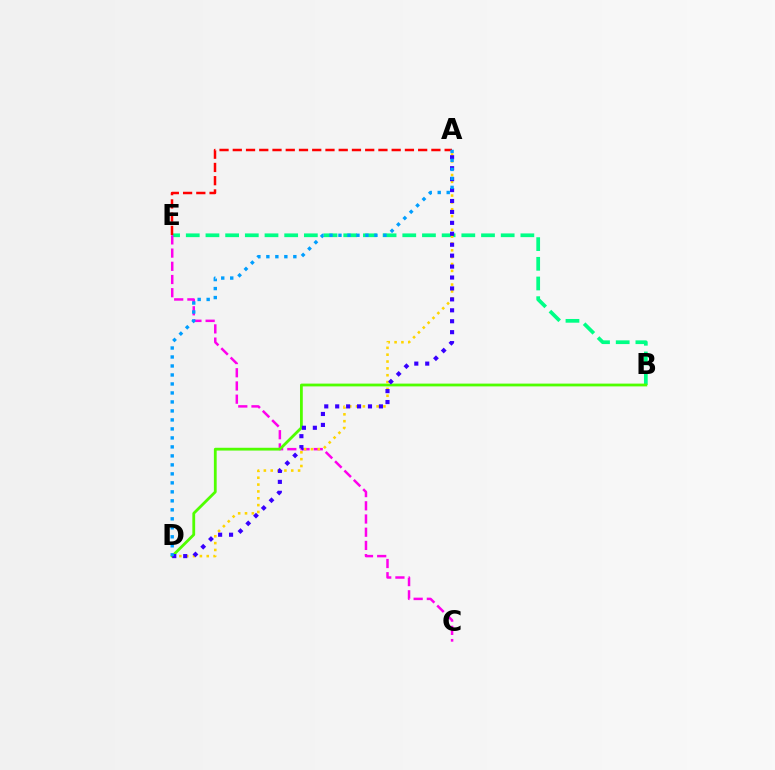{('B', 'E'): [{'color': '#00ff86', 'line_style': 'dashed', 'thickness': 2.67}], ('C', 'E'): [{'color': '#ff00ed', 'line_style': 'dashed', 'thickness': 1.79}], ('B', 'D'): [{'color': '#4fff00', 'line_style': 'solid', 'thickness': 2.01}], ('A', 'D'): [{'color': '#ffd500', 'line_style': 'dotted', 'thickness': 1.86}, {'color': '#3700ff', 'line_style': 'dotted', 'thickness': 2.97}, {'color': '#009eff', 'line_style': 'dotted', 'thickness': 2.44}], ('A', 'E'): [{'color': '#ff0000', 'line_style': 'dashed', 'thickness': 1.8}]}